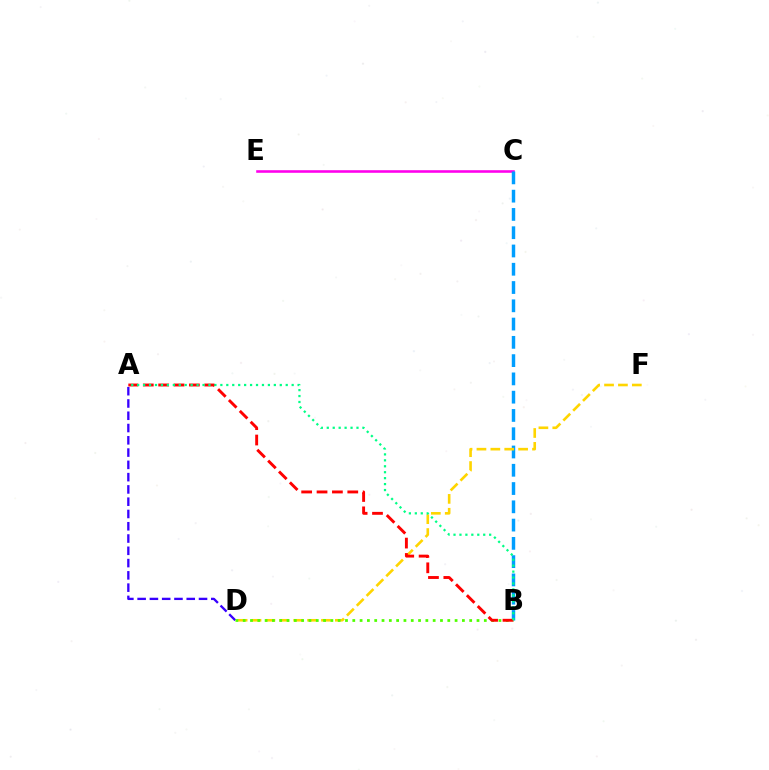{('A', 'D'): [{'color': '#3700ff', 'line_style': 'dashed', 'thickness': 1.67}], ('C', 'E'): [{'color': '#ff00ed', 'line_style': 'solid', 'thickness': 1.86}], ('B', 'C'): [{'color': '#009eff', 'line_style': 'dashed', 'thickness': 2.48}], ('D', 'F'): [{'color': '#ffd500', 'line_style': 'dashed', 'thickness': 1.89}], ('B', 'D'): [{'color': '#4fff00', 'line_style': 'dotted', 'thickness': 1.99}], ('A', 'B'): [{'color': '#ff0000', 'line_style': 'dashed', 'thickness': 2.09}, {'color': '#00ff86', 'line_style': 'dotted', 'thickness': 1.61}]}